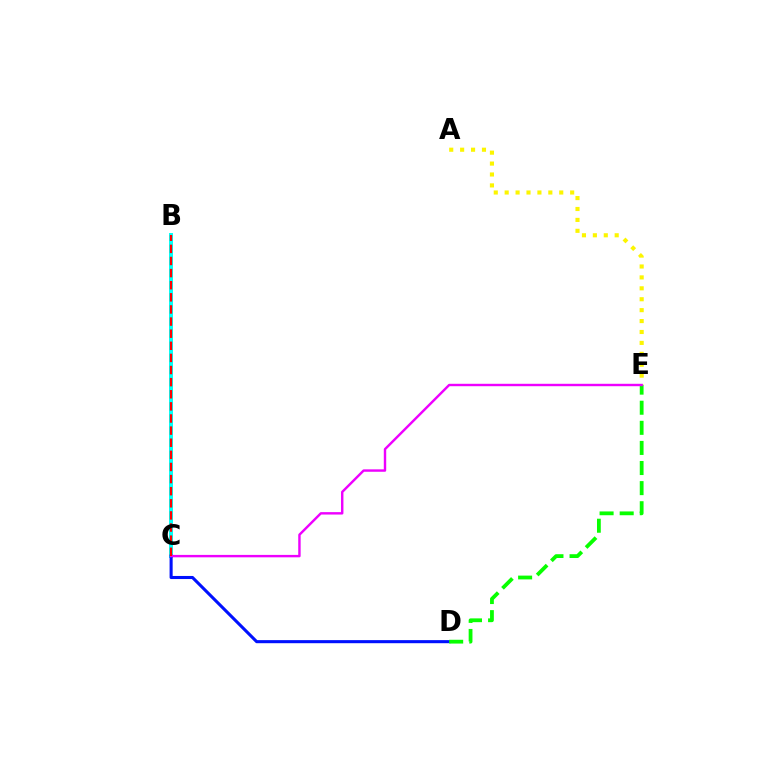{('B', 'C'): [{'color': '#00fff6', 'line_style': 'solid', 'thickness': 2.86}, {'color': '#ff0000', 'line_style': 'dashed', 'thickness': 1.65}], ('A', 'E'): [{'color': '#fcf500', 'line_style': 'dotted', 'thickness': 2.97}], ('C', 'D'): [{'color': '#0010ff', 'line_style': 'solid', 'thickness': 2.22}], ('D', 'E'): [{'color': '#08ff00', 'line_style': 'dashed', 'thickness': 2.73}], ('C', 'E'): [{'color': '#ee00ff', 'line_style': 'solid', 'thickness': 1.74}]}